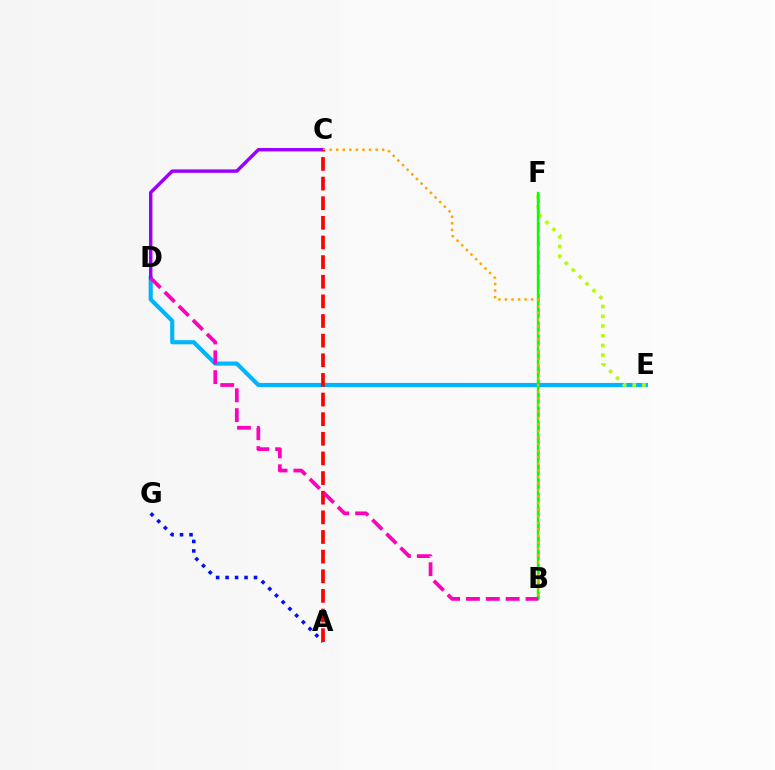{('B', 'F'): [{'color': '#00ff9d', 'line_style': 'dashed', 'thickness': 1.94}, {'color': '#08ff00', 'line_style': 'solid', 'thickness': 1.71}], ('A', 'G'): [{'color': '#0010ff', 'line_style': 'dotted', 'thickness': 2.57}], ('D', 'E'): [{'color': '#00b5ff', 'line_style': 'solid', 'thickness': 2.98}], ('E', 'F'): [{'color': '#b3ff00', 'line_style': 'dotted', 'thickness': 2.65}], ('C', 'D'): [{'color': '#9b00ff', 'line_style': 'solid', 'thickness': 2.48}], ('B', 'C'): [{'color': '#ffa500', 'line_style': 'dotted', 'thickness': 1.78}], ('A', 'C'): [{'color': '#ff0000', 'line_style': 'dashed', 'thickness': 2.67}], ('B', 'D'): [{'color': '#ff00bd', 'line_style': 'dashed', 'thickness': 2.69}]}